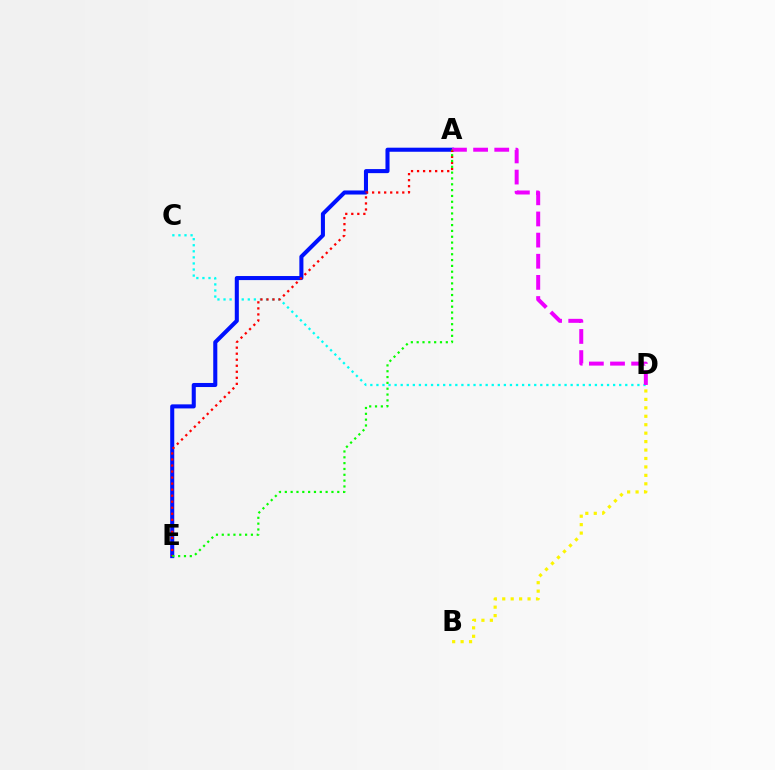{('C', 'D'): [{'color': '#00fff6', 'line_style': 'dotted', 'thickness': 1.65}], ('A', 'E'): [{'color': '#0010ff', 'line_style': 'solid', 'thickness': 2.92}, {'color': '#ff0000', 'line_style': 'dotted', 'thickness': 1.64}, {'color': '#08ff00', 'line_style': 'dotted', 'thickness': 1.58}], ('B', 'D'): [{'color': '#fcf500', 'line_style': 'dotted', 'thickness': 2.29}], ('A', 'D'): [{'color': '#ee00ff', 'line_style': 'dashed', 'thickness': 2.87}]}